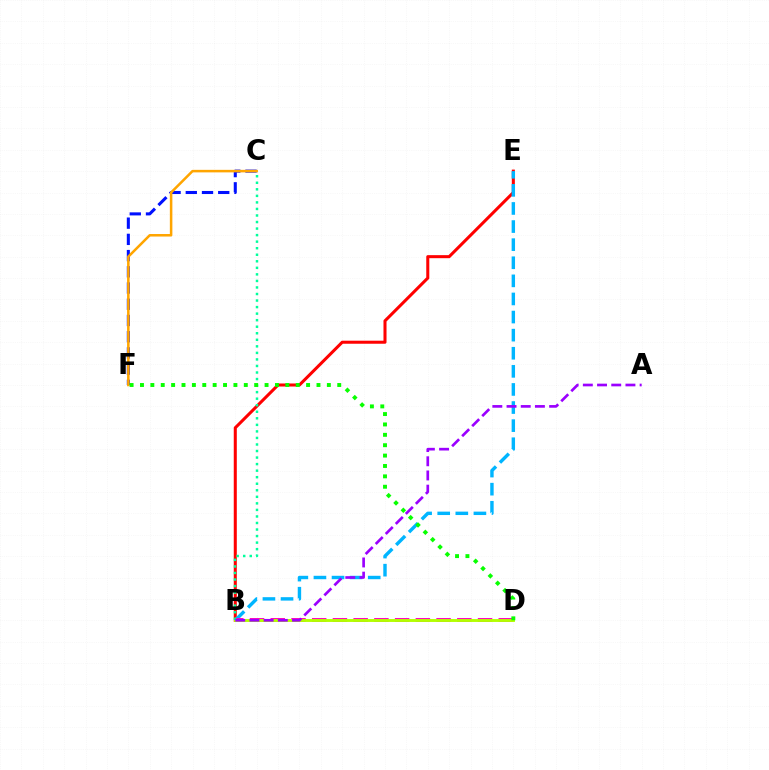{('B', 'E'): [{'color': '#ff0000', 'line_style': 'solid', 'thickness': 2.19}, {'color': '#00b5ff', 'line_style': 'dashed', 'thickness': 2.46}], ('C', 'F'): [{'color': '#0010ff', 'line_style': 'dashed', 'thickness': 2.2}, {'color': '#ffa500', 'line_style': 'solid', 'thickness': 1.82}], ('B', 'D'): [{'color': '#ff00bd', 'line_style': 'dashed', 'thickness': 2.82}, {'color': '#b3ff00', 'line_style': 'solid', 'thickness': 2.09}], ('B', 'C'): [{'color': '#00ff9d', 'line_style': 'dotted', 'thickness': 1.78}], ('A', 'B'): [{'color': '#9b00ff', 'line_style': 'dashed', 'thickness': 1.93}], ('D', 'F'): [{'color': '#08ff00', 'line_style': 'dotted', 'thickness': 2.82}]}